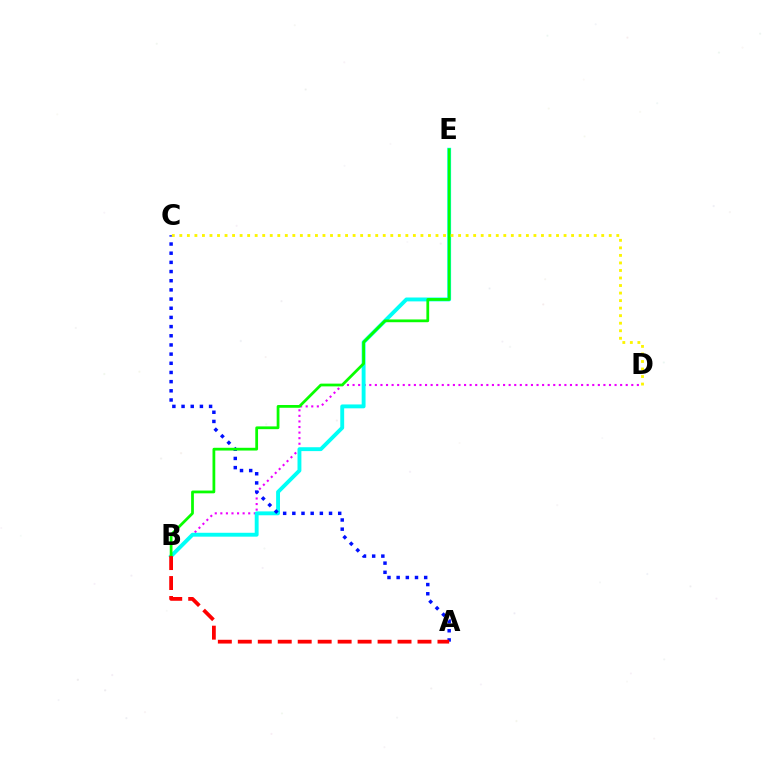{('B', 'D'): [{'color': '#ee00ff', 'line_style': 'dotted', 'thickness': 1.51}], ('B', 'E'): [{'color': '#00fff6', 'line_style': 'solid', 'thickness': 2.79}, {'color': '#08ff00', 'line_style': 'solid', 'thickness': 1.99}], ('A', 'C'): [{'color': '#0010ff', 'line_style': 'dotted', 'thickness': 2.49}], ('C', 'D'): [{'color': '#fcf500', 'line_style': 'dotted', 'thickness': 2.05}], ('A', 'B'): [{'color': '#ff0000', 'line_style': 'dashed', 'thickness': 2.71}]}